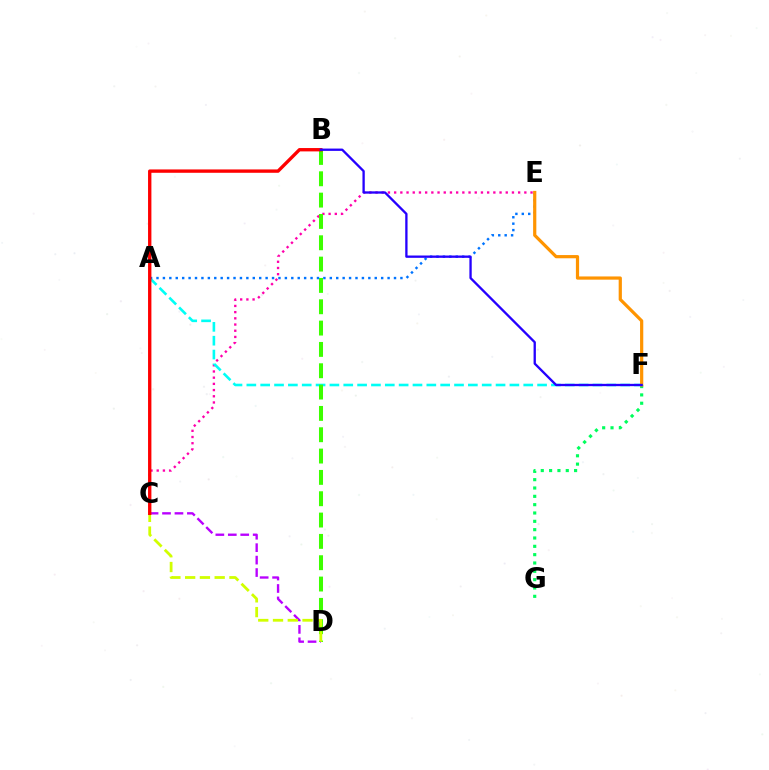{('C', 'E'): [{'color': '#ff00ac', 'line_style': 'dotted', 'thickness': 1.68}], ('A', 'F'): [{'color': '#00fff6', 'line_style': 'dashed', 'thickness': 1.88}], ('B', 'D'): [{'color': '#3dff00', 'line_style': 'dashed', 'thickness': 2.9}], ('C', 'D'): [{'color': '#b900ff', 'line_style': 'dashed', 'thickness': 1.69}, {'color': '#d1ff00', 'line_style': 'dashed', 'thickness': 2.01}], ('F', 'G'): [{'color': '#00ff5c', 'line_style': 'dotted', 'thickness': 2.26}], ('A', 'E'): [{'color': '#0074ff', 'line_style': 'dotted', 'thickness': 1.74}], ('E', 'F'): [{'color': '#ff9400', 'line_style': 'solid', 'thickness': 2.31}], ('B', 'C'): [{'color': '#ff0000', 'line_style': 'solid', 'thickness': 2.41}], ('B', 'F'): [{'color': '#2500ff', 'line_style': 'solid', 'thickness': 1.67}]}